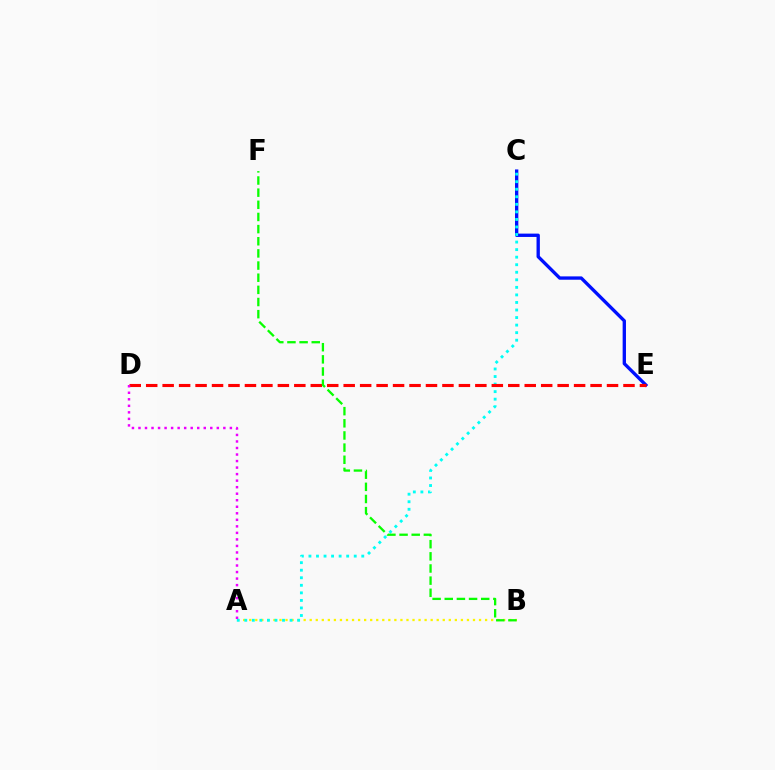{('C', 'E'): [{'color': '#0010ff', 'line_style': 'solid', 'thickness': 2.4}], ('A', 'B'): [{'color': '#fcf500', 'line_style': 'dotted', 'thickness': 1.64}], ('A', 'C'): [{'color': '#00fff6', 'line_style': 'dotted', 'thickness': 2.05}], ('D', 'E'): [{'color': '#ff0000', 'line_style': 'dashed', 'thickness': 2.24}], ('A', 'D'): [{'color': '#ee00ff', 'line_style': 'dotted', 'thickness': 1.77}], ('B', 'F'): [{'color': '#08ff00', 'line_style': 'dashed', 'thickness': 1.65}]}